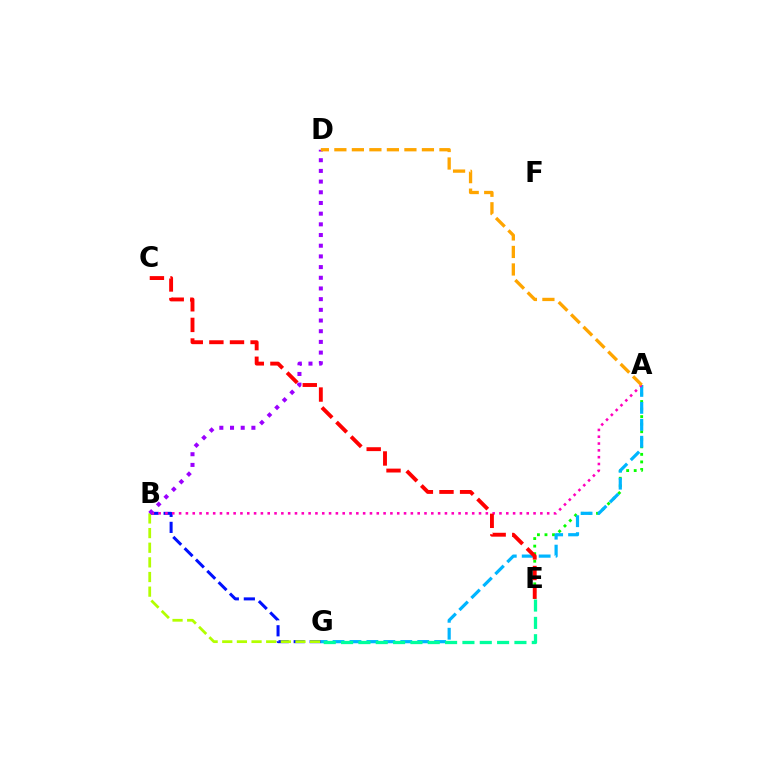{('A', 'E'): [{'color': '#08ff00', 'line_style': 'dotted', 'thickness': 2.05}], ('B', 'G'): [{'color': '#0010ff', 'line_style': 'dashed', 'thickness': 2.18}, {'color': '#b3ff00', 'line_style': 'dashed', 'thickness': 1.99}], ('A', 'G'): [{'color': '#00b5ff', 'line_style': 'dashed', 'thickness': 2.3}], ('A', 'B'): [{'color': '#ff00bd', 'line_style': 'dotted', 'thickness': 1.85}], ('B', 'D'): [{'color': '#9b00ff', 'line_style': 'dotted', 'thickness': 2.9}], ('C', 'E'): [{'color': '#ff0000', 'line_style': 'dashed', 'thickness': 2.8}], ('E', 'G'): [{'color': '#00ff9d', 'line_style': 'dashed', 'thickness': 2.36}], ('A', 'D'): [{'color': '#ffa500', 'line_style': 'dashed', 'thickness': 2.38}]}